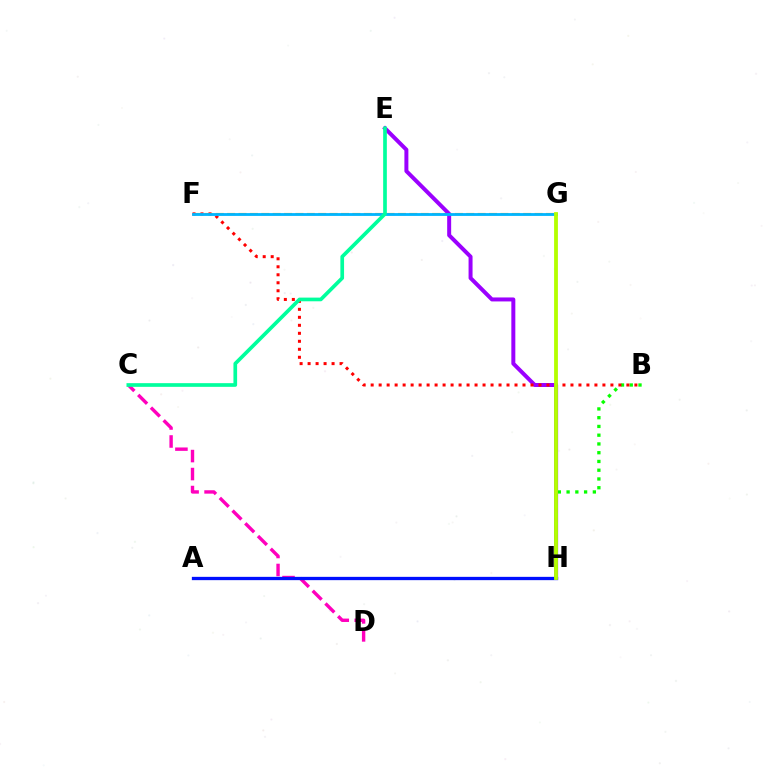{('F', 'G'): [{'color': '#ffa500', 'line_style': 'dashed', 'thickness': 1.55}, {'color': '#00b5ff', 'line_style': 'solid', 'thickness': 2.02}], ('E', 'H'): [{'color': '#9b00ff', 'line_style': 'solid', 'thickness': 2.87}], ('B', 'H'): [{'color': '#08ff00', 'line_style': 'dotted', 'thickness': 2.38}], ('C', 'D'): [{'color': '#ff00bd', 'line_style': 'dashed', 'thickness': 2.44}], ('A', 'H'): [{'color': '#0010ff', 'line_style': 'solid', 'thickness': 2.37}], ('B', 'F'): [{'color': '#ff0000', 'line_style': 'dotted', 'thickness': 2.17}], ('G', 'H'): [{'color': '#b3ff00', 'line_style': 'solid', 'thickness': 2.74}], ('C', 'E'): [{'color': '#00ff9d', 'line_style': 'solid', 'thickness': 2.65}]}